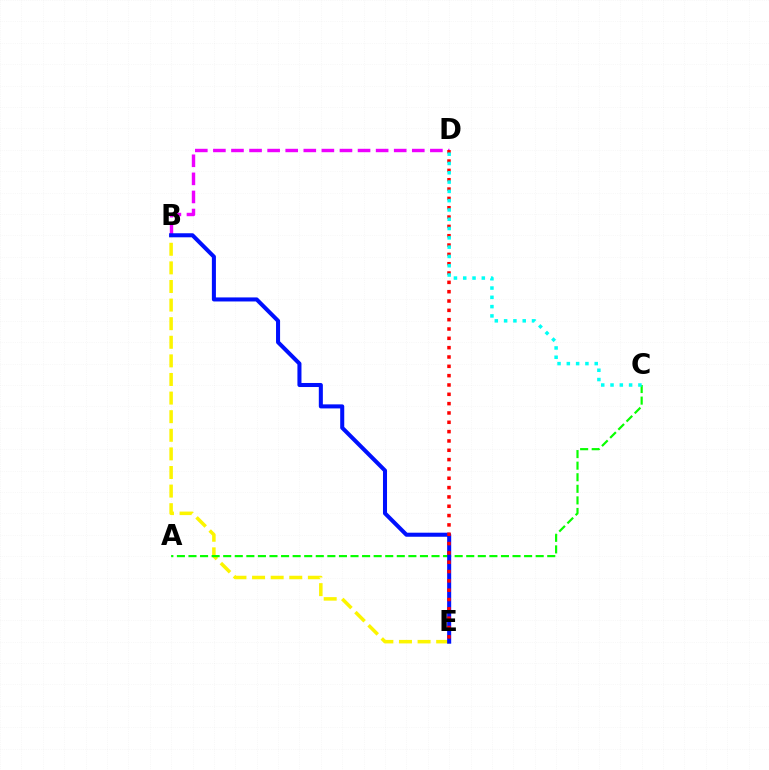{('B', 'E'): [{'color': '#fcf500', 'line_style': 'dashed', 'thickness': 2.53}, {'color': '#0010ff', 'line_style': 'solid', 'thickness': 2.91}], ('B', 'D'): [{'color': '#ee00ff', 'line_style': 'dashed', 'thickness': 2.46}], ('A', 'C'): [{'color': '#08ff00', 'line_style': 'dashed', 'thickness': 1.57}], ('D', 'E'): [{'color': '#ff0000', 'line_style': 'dotted', 'thickness': 2.53}], ('C', 'D'): [{'color': '#00fff6', 'line_style': 'dotted', 'thickness': 2.53}]}